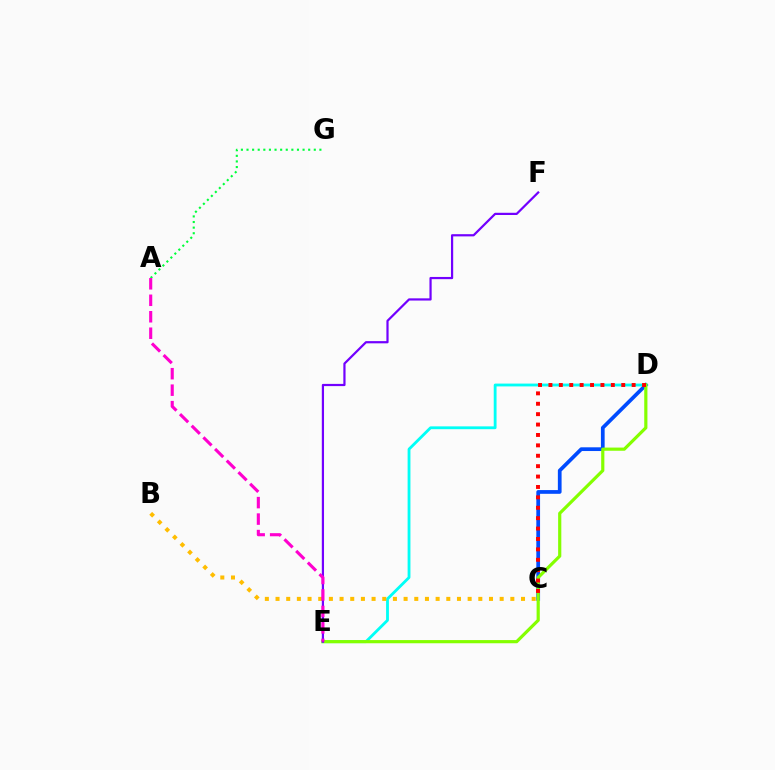{('A', 'G'): [{'color': '#00ff39', 'line_style': 'dotted', 'thickness': 1.52}], ('C', 'D'): [{'color': '#004bff', 'line_style': 'solid', 'thickness': 2.68}, {'color': '#ff0000', 'line_style': 'dotted', 'thickness': 2.83}], ('D', 'E'): [{'color': '#00fff6', 'line_style': 'solid', 'thickness': 2.03}, {'color': '#84ff00', 'line_style': 'solid', 'thickness': 2.29}], ('B', 'C'): [{'color': '#ffbd00', 'line_style': 'dotted', 'thickness': 2.9}], ('E', 'F'): [{'color': '#7200ff', 'line_style': 'solid', 'thickness': 1.59}], ('A', 'E'): [{'color': '#ff00cf', 'line_style': 'dashed', 'thickness': 2.24}]}